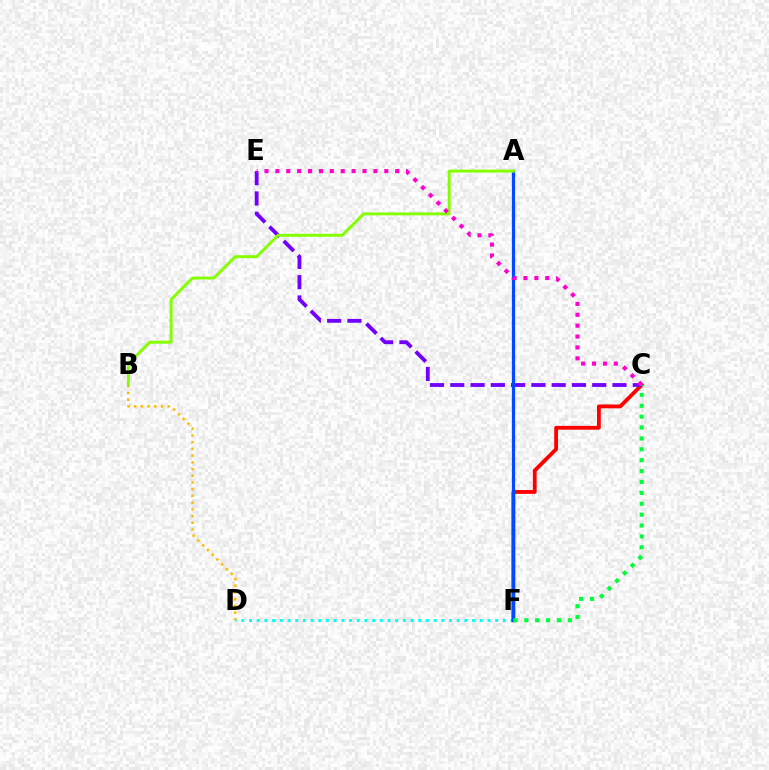{('B', 'D'): [{'color': '#ffbd00', 'line_style': 'dotted', 'thickness': 1.83}], ('D', 'F'): [{'color': '#00fff6', 'line_style': 'dotted', 'thickness': 2.09}], ('C', 'F'): [{'color': '#ff0000', 'line_style': 'solid', 'thickness': 2.75}, {'color': '#00ff39', 'line_style': 'dotted', 'thickness': 2.96}], ('C', 'E'): [{'color': '#7200ff', 'line_style': 'dashed', 'thickness': 2.76}, {'color': '#ff00cf', 'line_style': 'dotted', 'thickness': 2.96}], ('A', 'F'): [{'color': '#004bff', 'line_style': 'solid', 'thickness': 2.33}], ('A', 'B'): [{'color': '#84ff00', 'line_style': 'solid', 'thickness': 2.1}]}